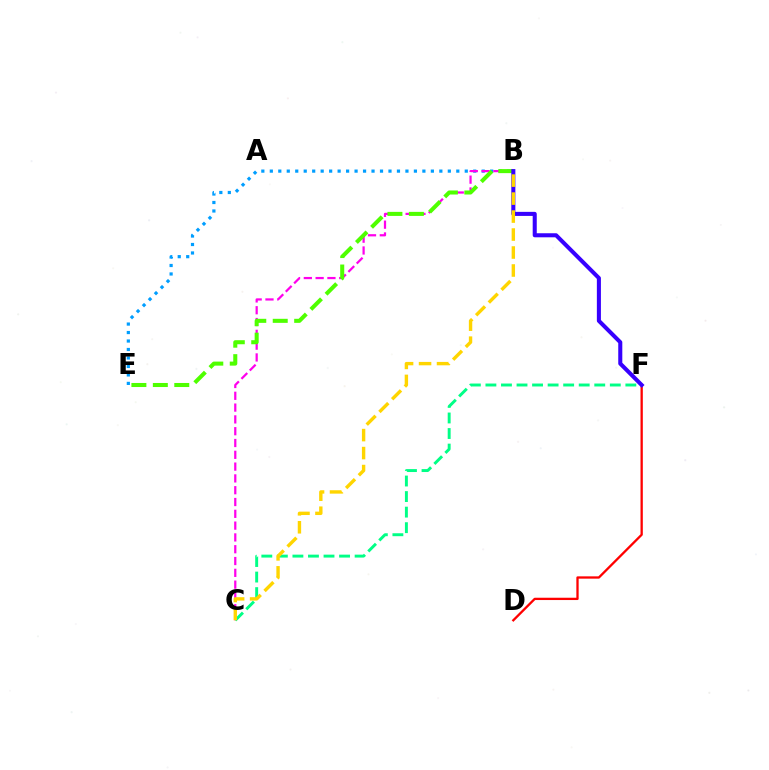{('B', 'E'): [{'color': '#009eff', 'line_style': 'dotted', 'thickness': 2.3}, {'color': '#4fff00', 'line_style': 'dashed', 'thickness': 2.91}], ('D', 'F'): [{'color': '#ff0000', 'line_style': 'solid', 'thickness': 1.66}], ('B', 'C'): [{'color': '#ff00ed', 'line_style': 'dashed', 'thickness': 1.6}, {'color': '#ffd500', 'line_style': 'dashed', 'thickness': 2.44}], ('C', 'F'): [{'color': '#00ff86', 'line_style': 'dashed', 'thickness': 2.11}], ('B', 'F'): [{'color': '#3700ff', 'line_style': 'solid', 'thickness': 2.92}]}